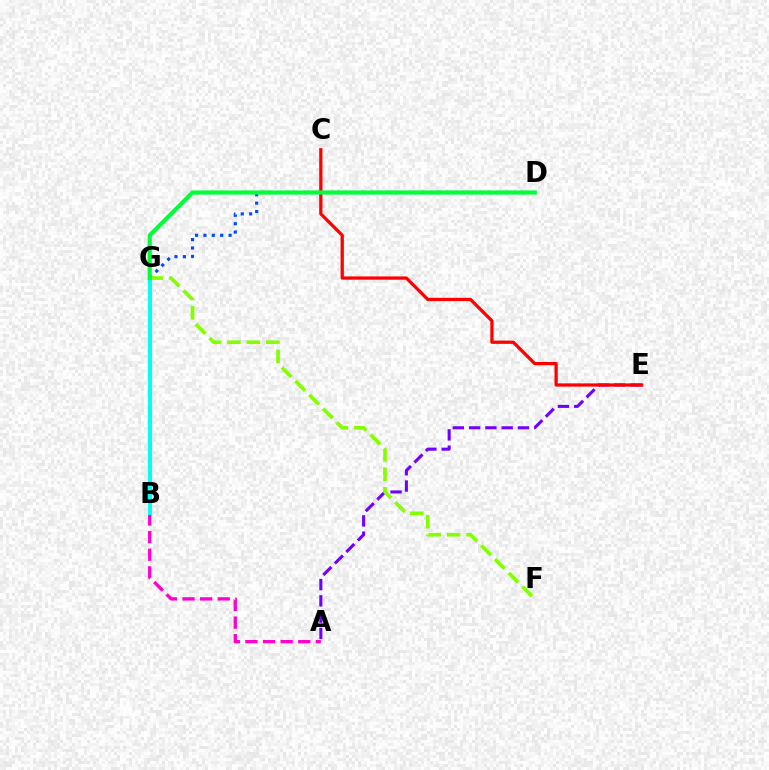{('A', 'E'): [{'color': '#7200ff', 'line_style': 'dashed', 'thickness': 2.21}], ('D', 'G'): [{'color': '#004bff', 'line_style': 'dotted', 'thickness': 2.28}, {'color': '#00ff39', 'line_style': 'solid', 'thickness': 2.99}], ('C', 'E'): [{'color': '#ff0000', 'line_style': 'solid', 'thickness': 2.34}], ('B', 'G'): [{'color': '#ffbd00', 'line_style': 'solid', 'thickness': 2.81}, {'color': '#00fff6', 'line_style': 'solid', 'thickness': 2.84}], ('A', 'B'): [{'color': '#ff00cf', 'line_style': 'dashed', 'thickness': 2.39}], ('F', 'G'): [{'color': '#84ff00', 'line_style': 'dashed', 'thickness': 2.64}]}